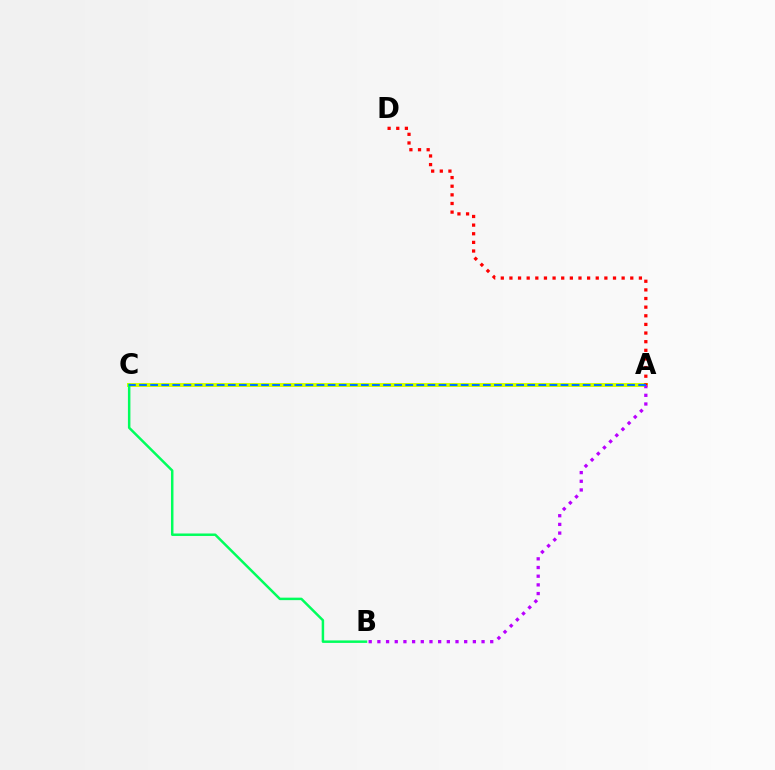{('A', 'C'): [{'color': '#d1ff00', 'line_style': 'solid', 'thickness': 2.88}, {'color': '#0074ff', 'line_style': 'dashed', 'thickness': 1.51}], ('A', 'B'): [{'color': '#b900ff', 'line_style': 'dotted', 'thickness': 2.36}], ('B', 'C'): [{'color': '#00ff5c', 'line_style': 'solid', 'thickness': 1.79}], ('A', 'D'): [{'color': '#ff0000', 'line_style': 'dotted', 'thickness': 2.35}]}